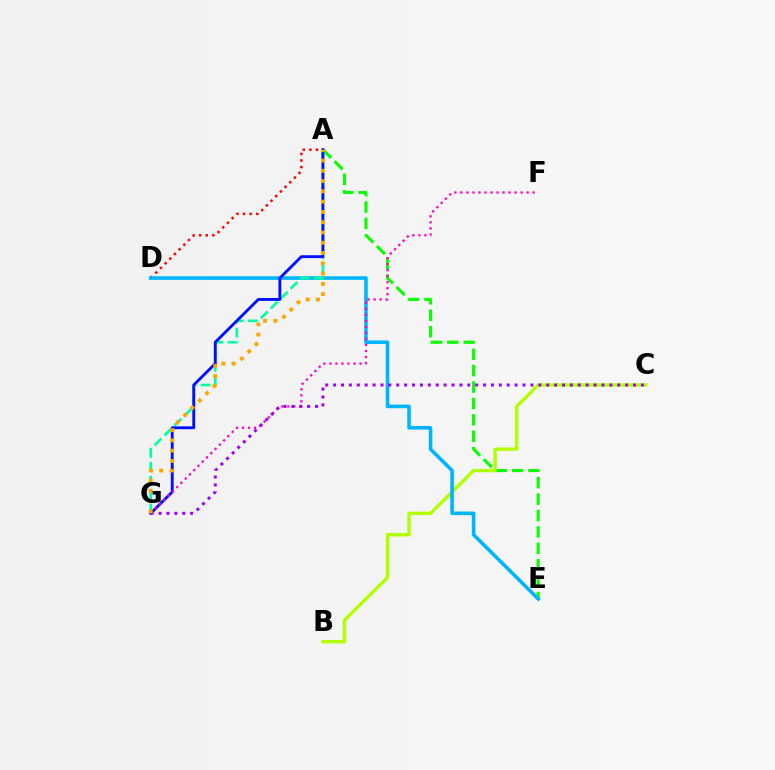{('A', 'E'): [{'color': '#08ff00', 'line_style': 'dashed', 'thickness': 2.23}], ('B', 'C'): [{'color': '#b3ff00', 'line_style': 'solid', 'thickness': 2.45}], ('A', 'D'): [{'color': '#ff0000', 'line_style': 'dotted', 'thickness': 1.79}], ('D', 'E'): [{'color': '#00b5ff', 'line_style': 'solid', 'thickness': 2.59}], ('A', 'G'): [{'color': '#00ff9d', 'line_style': 'dashed', 'thickness': 1.89}, {'color': '#0010ff', 'line_style': 'solid', 'thickness': 2.07}, {'color': '#ffa500', 'line_style': 'dotted', 'thickness': 2.79}], ('F', 'G'): [{'color': '#ff00bd', 'line_style': 'dotted', 'thickness': 1.64}], ('C', 'G'): [{'color': '#9b00ff', 'line_style': 'dotted', 'thickness': 2.14}]}